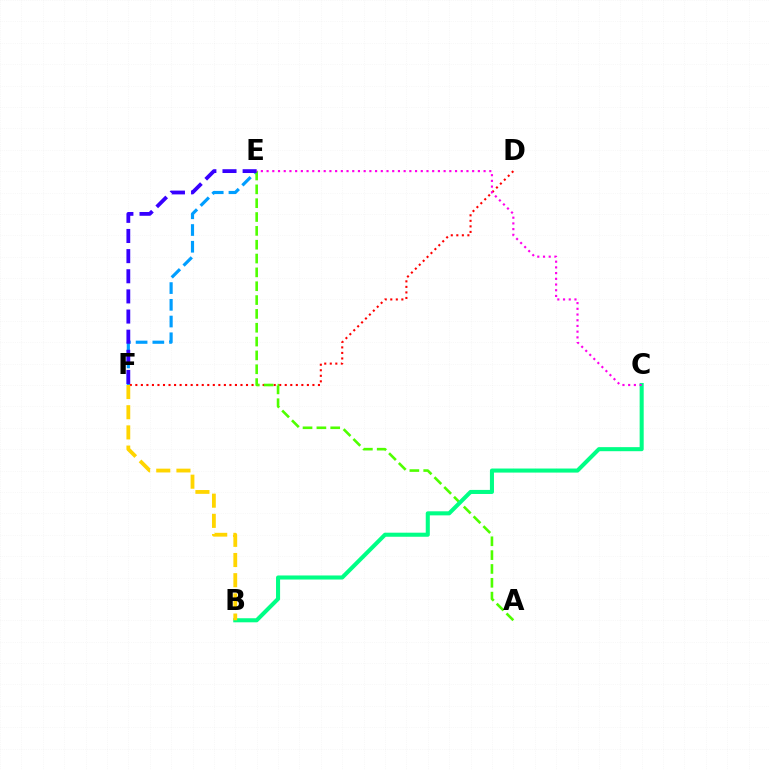{('E', 'F'): [{'color': '#009eff', 'line_style': 'dashed', 'thickness': 2.27}, {'color': '#3700ff', 'line_style': 'dashed', 'thickness': 2.74}], ('D', 'F'): [{'color': '#ff0000', 'line_style': 'dotted', 'thickness': 1.5}], ('A', 'E'): [{'color': '#4fff00', 'line_style': 'dashed', 'thickness': 1.88}], ('B', 'C'): [{'color': '#00ff86', 'line_style': 'solid', 'thickness': 2.93}], ('C', 'E'): [{'color': '#ff00ed', 'line_style': 'dotted', 'thickness': 1.55}], ('B', 'F'): [{'color': '#ffd500', 'line_style': 'dashed', 'thickness': 2.74}]}